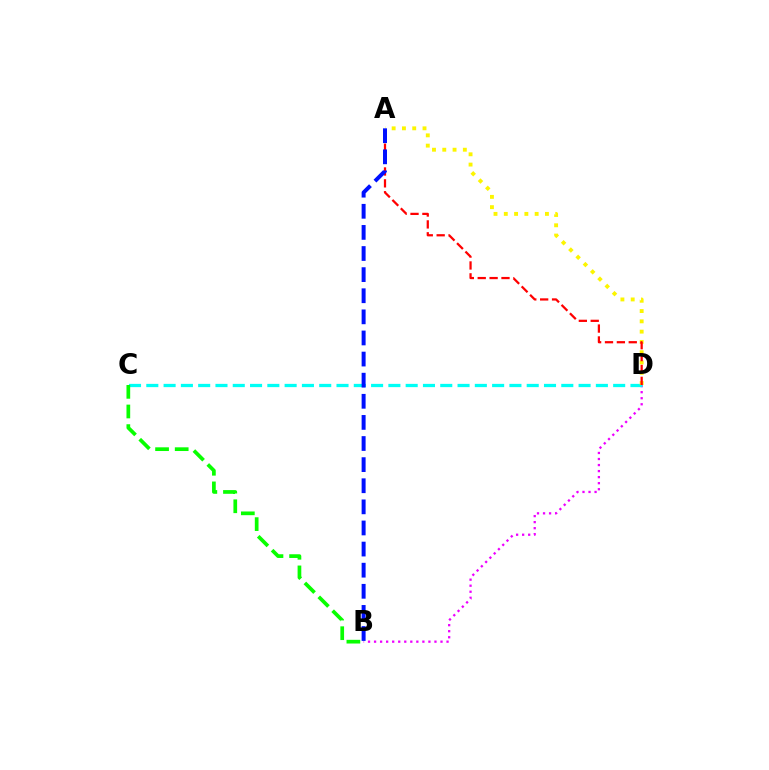{('B', 'D'): [{'color': '#ee00ff', 'line_style': 'dotted', 'thickness': 1.64}], ('C', 'D'): [{'color': '#00fff6', 'line_style': 'dashed', 'thickness': 2.35}], ('A', 'D'): [{'color': '#fcf500', 'line_style': 'dotted', 'thickness': 2.79}, {'color': '#ff0000', 'line_style': 'dashed', 'thickness': 1.61}], ('B', 'C'): [{'color': '#08ff00', 'line_style': 'dashed', 'thickness': 2.67}], ('A', 'B'): [{'color': '#0010ff', 'line_style': 'dashed', 'thickness': 2.87}]}